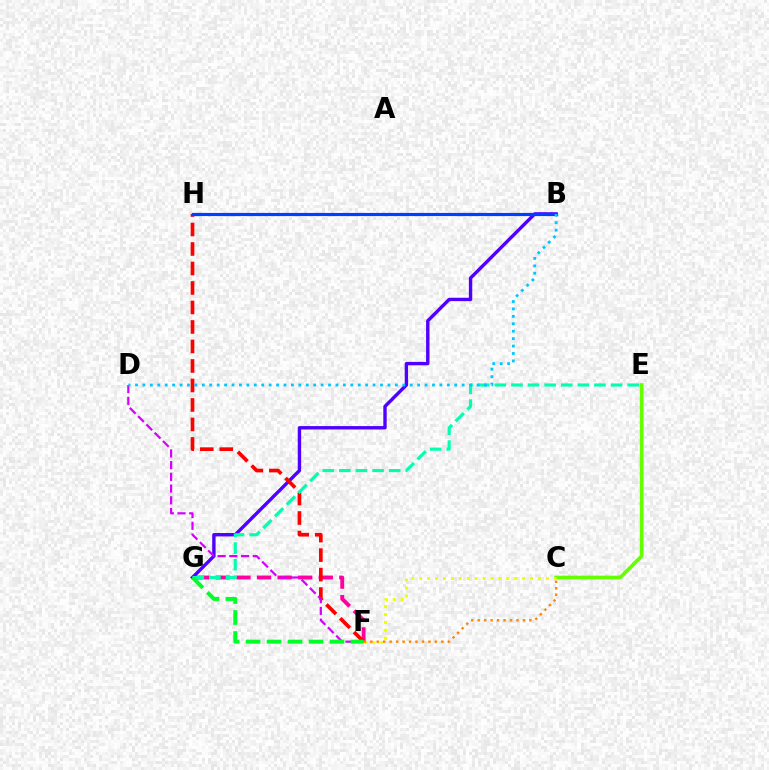{('C', 'E'): [{'color': '#66ff00', 'line_style': 'solid', 'thickness': 2.64}], ('F', 'G'): [{'color': '#ff00a0', 'line_style': 'dashed', 'thickness': 2.8}, {'color': '#00ff27', 'line_style': 'dashed', 'thickness': 2.85}], ('B', 'G'): [{'color': '#4f00ff', 'line_style': 'solid', 'thickness': 2.44}], ('C', 'F'): [{'color': '#eeff00', 'line_style': 'dotted', 'thickness': 2.15}, {'color': '#ff8800', 'line_style': 'dotted', 'thickness': 1.76}], ('F', 'H'): [{'color': '#ff0000', 'line_style': 'dashed', 'thickness': 2.65}], ('E', 'G'): [{'color': '#00ffaf', 'line_style': 'dashed', 'thickness': 2.26}], ('D', 'F'): [{'color': '#d600ff', 'line_style': 'dashed', 'thickness': 1.59}], ('B', 'H'): [{'color': '#003fff', 'line_style': 'solid', 'thickness': 2.28}], ('B', 'D'): [{'color': '#00c7ff', 'line_style': 'dotted', 'thickness': 2.02}]}